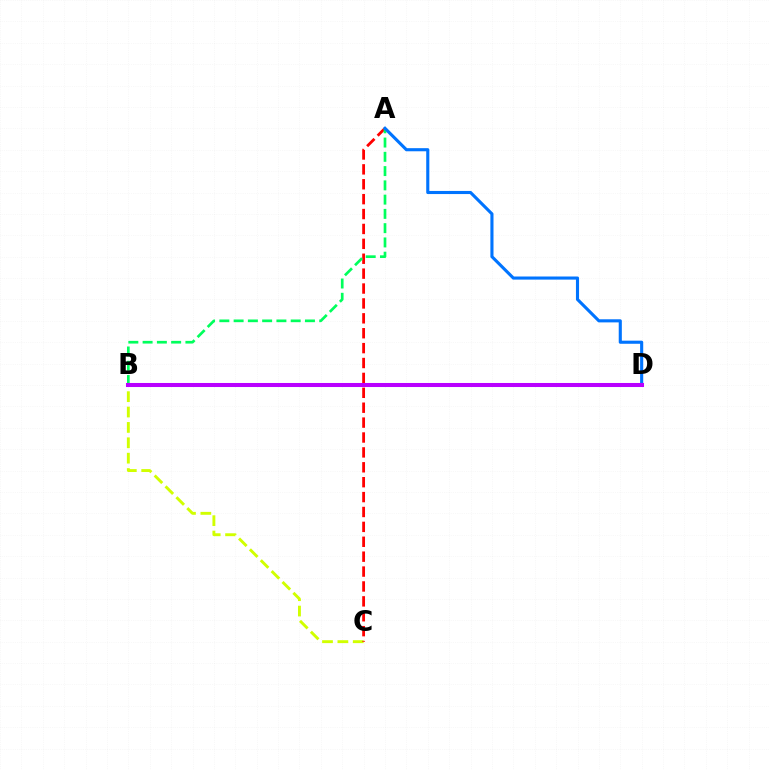{('B', 'C'): [{'color': '#d1ff00', 'line_style': 'dashed', 'thickness': 2.09}], ('A', 'C'): [{'color': '#ff0000', 'line_style': 'dashed', 'thickness': 2.02}], ('A', 'B'): [{'color': '#00ff5c', 'line_style': 'dashed', 'thickness': 1.94}], ('A', 'D'): [{'color': '#0074ff', 'line_style': 'solid', 'thickness': 2.24}], ('B', 'D'): [{'color': '#b900ff', 'line_style': 'solid', 'thickness': 2.91}]}